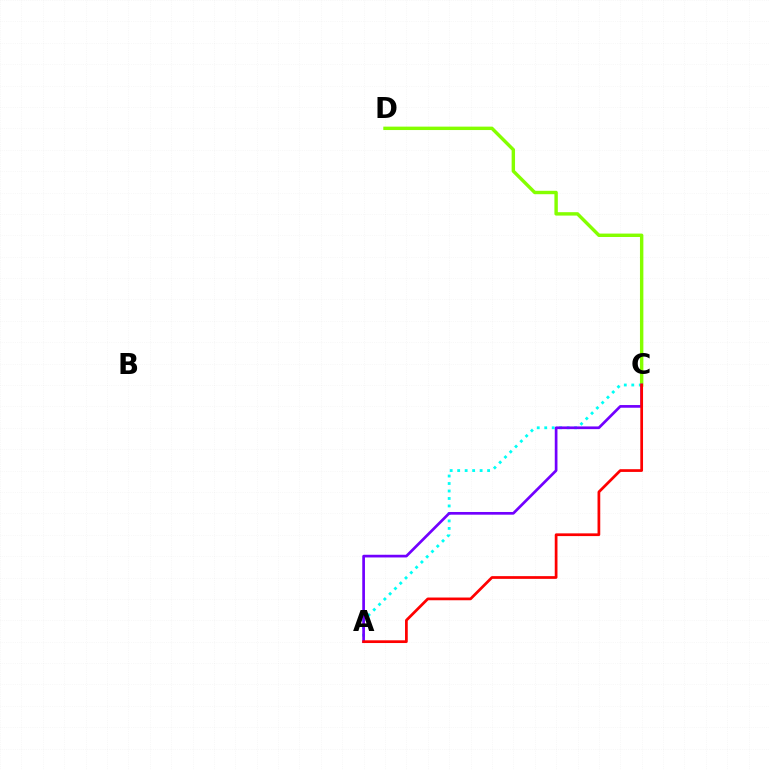{('A', 'C'): [{'color': '#00fff6', 'line_style': 'dotted', 'thickness': 2.03}, {'color': '#7200ff', 'line_style': 'solid', 'thickness': 1.94}, {'color': '#ff0000', 'line_style': 'solid', 'thickness': 1.96}], ('C', 'D'): [{'color': '#84ff00', 'line_style': 'solid', 'thickness': 2.45}]}